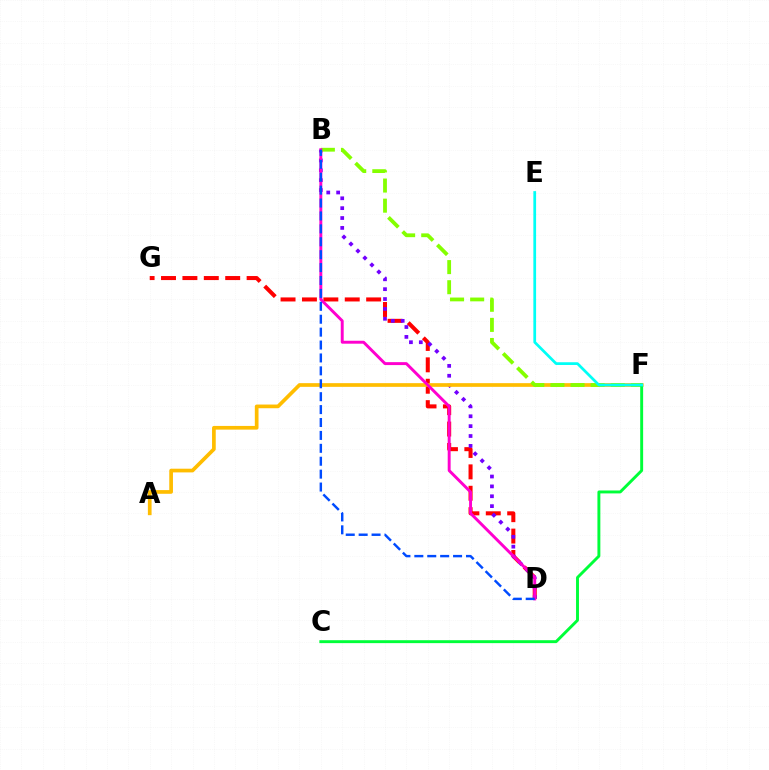{('D', 'G'): [{'color': '#ff0000', 'line_style': 'dashed', 'thickness': 2.91}], ('B', 'D'): [{'color': '#7200ff', 'line_style': 'dotted', 'thickness': 2.68}, {'color': '#ff00cf', 'line_style': 'solid', 'thickness': 2.11}, {'color': '#004bff', 'line_style': 'dashed', 'thickness': 1.75}], ('A', 'F'): [{'color': '#ffbd00', 'line_style': 'solid', 'thickness': 2.66}], ('B', 'F'): [{'color': '#84ff00', 'line_style': 'dashed', 'thickness': 2.73}], ('C', 'F'): [{'color': '#00ff39', 'line_style': 'solid', 'thickness': 2.1}], ('E', 'F'): [{'color': '#00fff6', 'line_style': 'solid', 'thickness': 1.97}]}